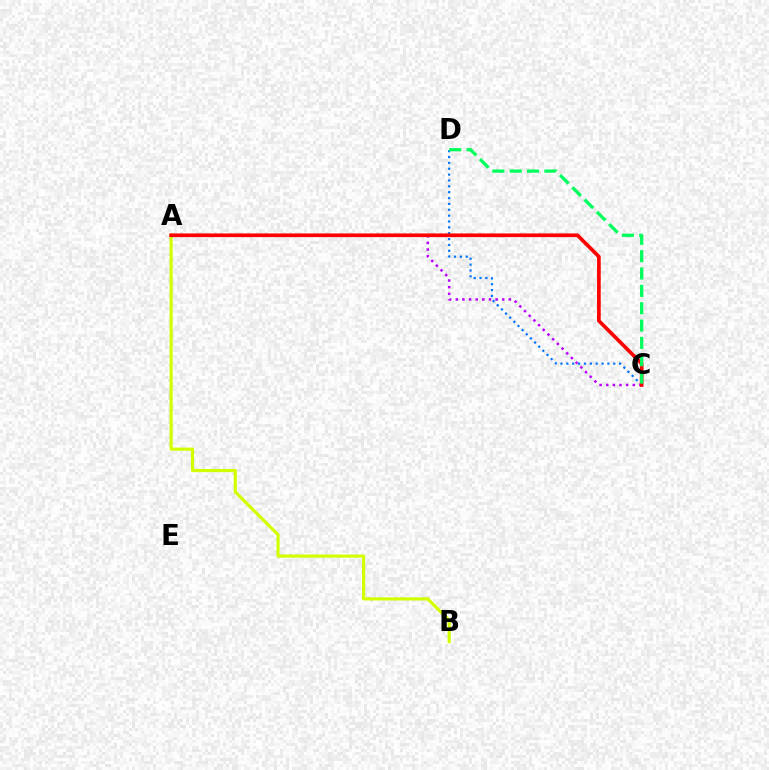{('C', 'D'): [{'color': '#0074ff', 'line_style': 'dotted', 'thickness': 1.59}, {'color': '#00ff5c', 'line_style': 'dashed', 'thickness': 2.36}], ('A', 'B'): [{'color': '#d1ff00', 'line_style': 'solid', 'thickness': 2.29}], ('A', 'C'): [{'color': '#b900ff', 'line_style': 'dotted', 'thickness': 1.8}, {'color': '#ff0000', 'line_style': 'solid', 'thickness': 2.66}]}